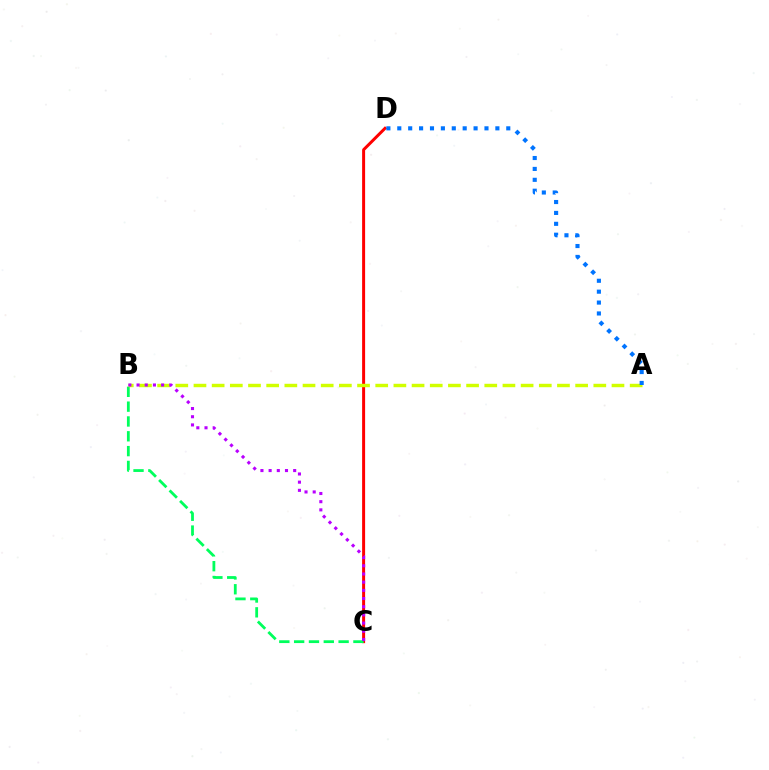{('C', 'D'): [{'color': '#ff0000', 'line_style': 'solid', 'thickness': 2.15}], ('B', 'C'): [{'color': '#00ff5c', 'line_style': 'dashed', 'thickness': 2.01}, {'color': '#b900ff', 'line_style': 'dotted', 'thickness': 2.22}], ('A', 'B'): [{'color': '#d1ff00', 'line_style': 'dashed', 'thickness': 2.47}], ('A', 'D'): [{'color': '#0074ff', 'line_style': 'dotted', 'thickness': 2.96}]}